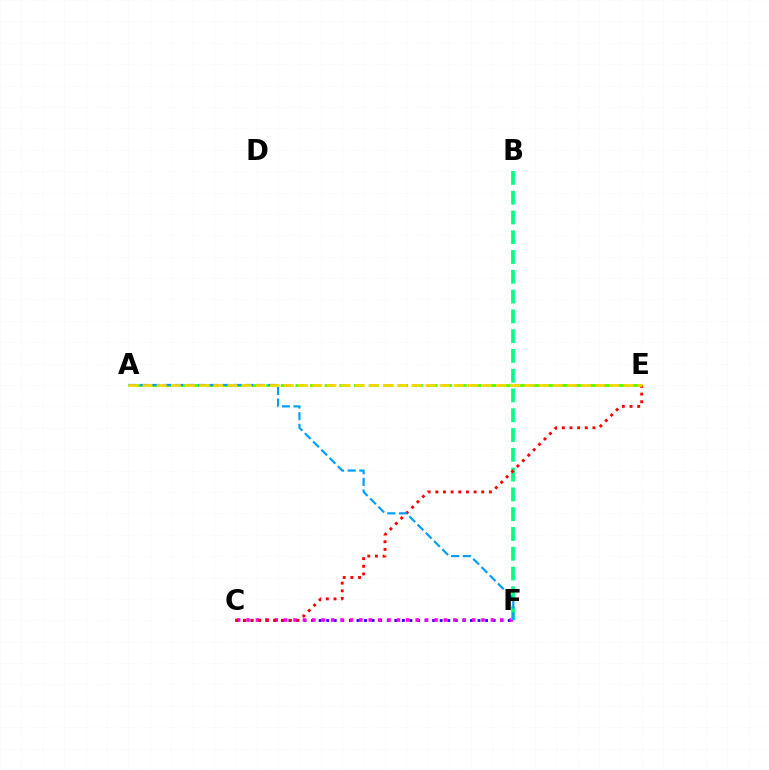{('C', 'F'): [{'color': '#3700ff', 'line_style': 'dotted', 'thickness': 2.06}, {'color': '#ff00ed', 'line_style': 'dotted', 'thickness': 2.55}], ('A', 'E'): [{'color': '#4fff00', 'line_style': 'dashed', 'thickness': 1.99}, {'color': '#ffd500', 'line_style': 'dashed', 'thickness': 1.92}], ('B', 'F'): [{'color': '#00ff86', 'line_style': 'dashed', 'thickness': 2.69}], ('C', 'E'): [{'color': '#ff0000', 'line_style': 'dotted', 'thickness': 2.08}], ('A', 'F'): [{'color': '#009eff', 'line_style': 'dashed', 'thickness': 1.58}]}